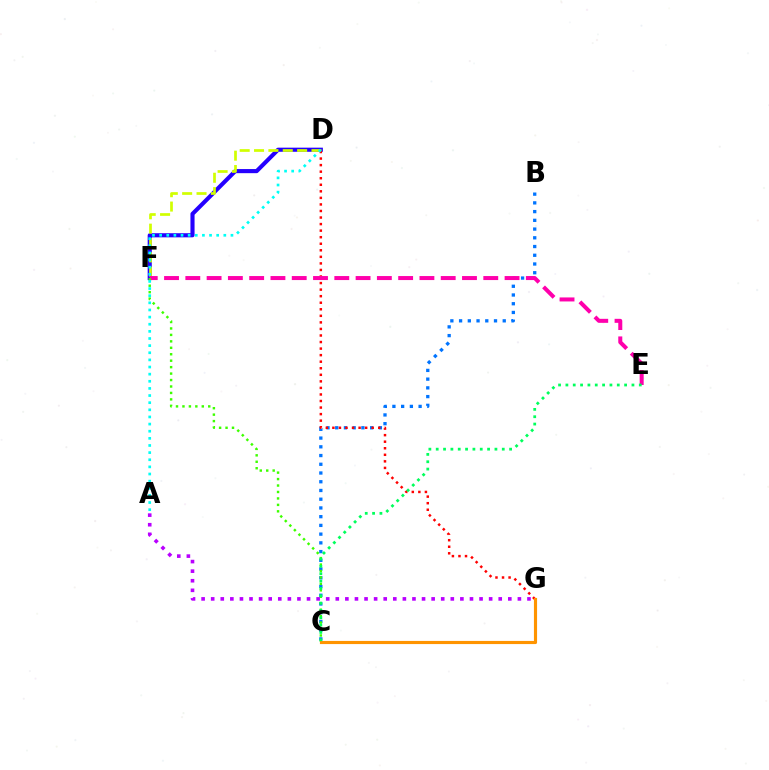{('D', 'F'): [{'color': '#2500ff', 'line_style': 'solid', 'thickness': 2.96}, {'color': '#d1ff00', 'line_style': 'dashed', 'thickness': 1.95}], ('B', 'C'): [{'color': '#0074ff', 'line_style': 'dotted', 'thickness': 2.37}], ('D', 'G'): [{'color': '#ff0000', 'line_style': 'dotted', 'thickness': 1.78}], ('E', 'F'): [{'color': '#ff00ac', 'line_style': 'dashed', 'thickness': 2.89}], ('C', 'F'): [{'color': '#3dff00', 'line_style': 'dotted', 'thickness': 1.75}], ('C', 'G'): [{'color': '#ff9400', 'line_style': 'solid', 'thickness': 2.26}], ('A', 'D'): [{'color': '#00fff6', 'line_style': 'dotted', 'thickness': 1.94}], ('C', 'E'): [{'color': '#00ff5c', 'line_style': 'dotted', 'thickness': 1.99}], ('A', 'G'): [{'color': '#b900ff', 'line_style': 'dotted', 'thickness': 2.6}]}